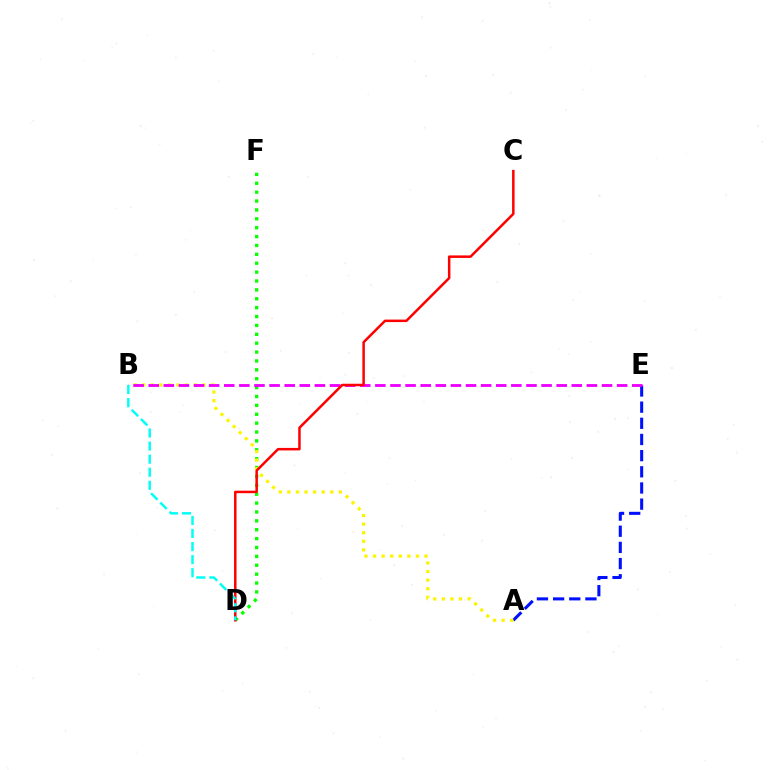{('D', 'F'): [{'color': '#08ff00', 'line_style': 'dotted', 'thickness': 2.41}], ('A', 'E'): [{'color': '#0010ff', 'line_style': 'dashed', 'thickness': 2.2}], ('A', 'B'): [{'color': '#fcf500', 'line_style': 'dotted', 'thickness': 2.33}], ('B', 'E'): [{'color': '#ee00ff', 'line_style': 'dashed', 'thickness': 2.05}], ('C', 'D'): [{'color': '#ff0000', 'line_style': 'solid', 'thickness': 1.8}], ('B', 'D'): [{'color': '#00fff6', 'line_style': 'dashed', 'thickness': 1.78}]}